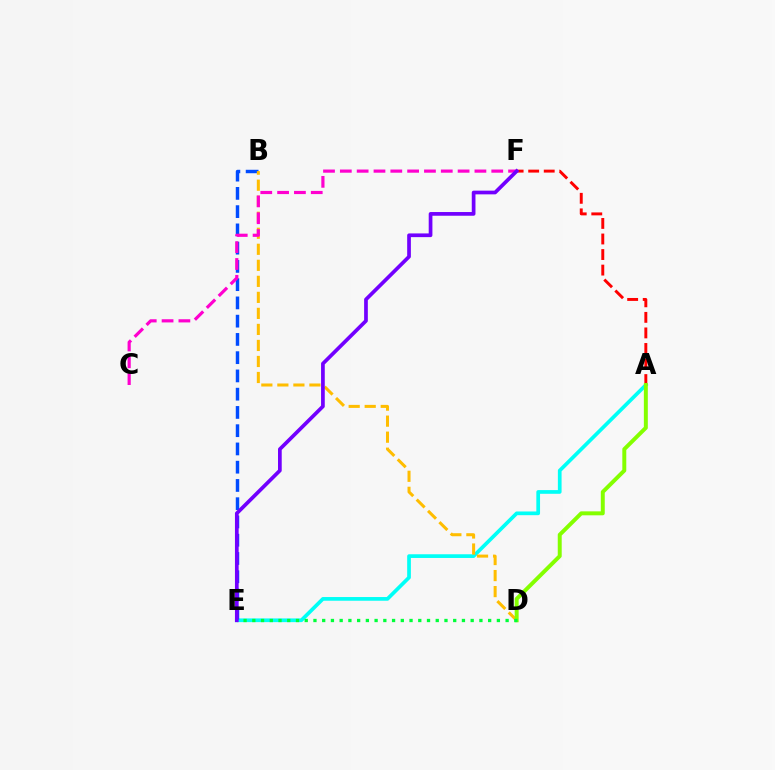{('A', 'E'): [{'color': '#00fff6', 'line_style': 'solid', 'thickness': 2.67}], ('B', 'E'): [{'color': '#004bff', 'line_style': 'dashed', 'thickness': 2.48}], ('A', 'F'): [{'color': '#ff0000', 'line_style': 'dashed', 'thickness': 2.11}], ('B', 'D'): [{'color': '#ffbd00', 'line_style': 'dashed', 'thickness': 2.18}], ('C', 'F'): [{'color': '#ff00cf', 'line_style': 'dashed', 'thickness': 2.29}], ('A', 'D'): [{'color': '#84ff00', 'line_style': 'solid', 'thickness': 2.85}], ('D', 'E'): [{'color': '#00ff39', 'line_style': 'dotted', 'thickness': 2.37}], ('E', 'F'): [{'color': '#7200ff', 'line_style': 'solid', 'thickness': 2.67}]}